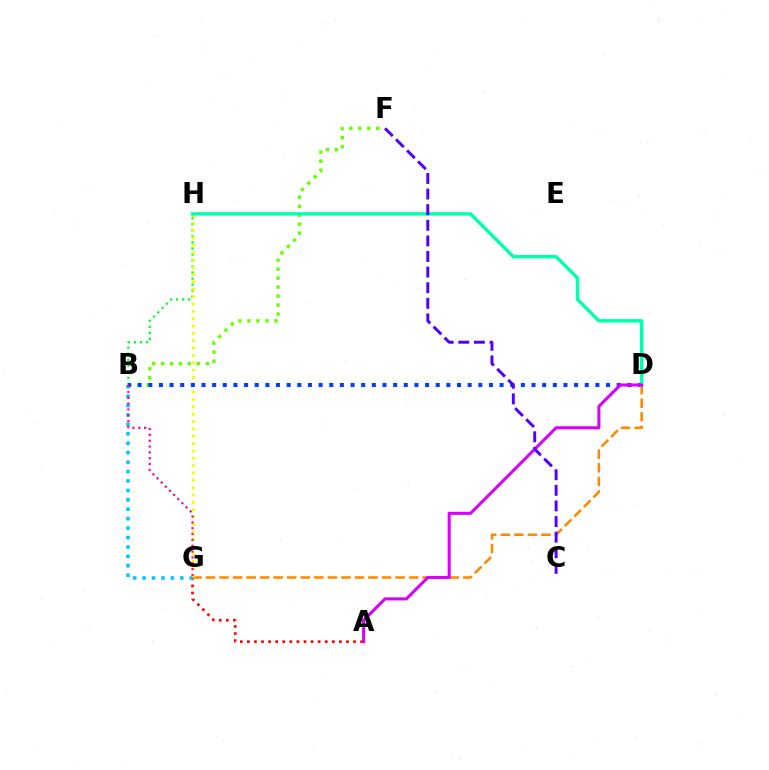{('A', 'G'): [{'color': '#ff0000', 'line_style': 'dotted', 'thickness': 1.92}], ('D', 'G'): [{'color': '#ff8800', 'line_style': 'dashed', 'thickness': 1.84}], ('B', 'G'): [{'color': '#00c7ff', 'line_style': 'dotted', 'thickness': 2.56}, {'color': '#ff00a0', 'line_style': 'dotted', 'thickness': 1.59}], ('B', 'H'): [{'color': '#00ff27', 'line_style': 'dotted', 'thickness': 1.64}], ('B', 'F'): [{'color': '#66ff00', 'line_style': 'dotted', 'thickness': 2.44}], ('G', 'H'): [{'color': '#eeff00', 'line_style': 'dotted', 'thickness': 2.0}], ('B', 'D'): [{'color': '#003fff', 'line_style': 'dotted', 'thickness': 2.89}], ('D', 'H'): [{'color': '#00ffaf', 'line_style': 'solid', 'thickness': 2.44}], ('A', 'D'): [{'color': '#d600ff', 'line_style': 'solid', 'thickness': 2.2}], ('C', 'F'): [{'color': '#4f00ff', 'line_style': 'dashed', 'thickness': 2.12}]}